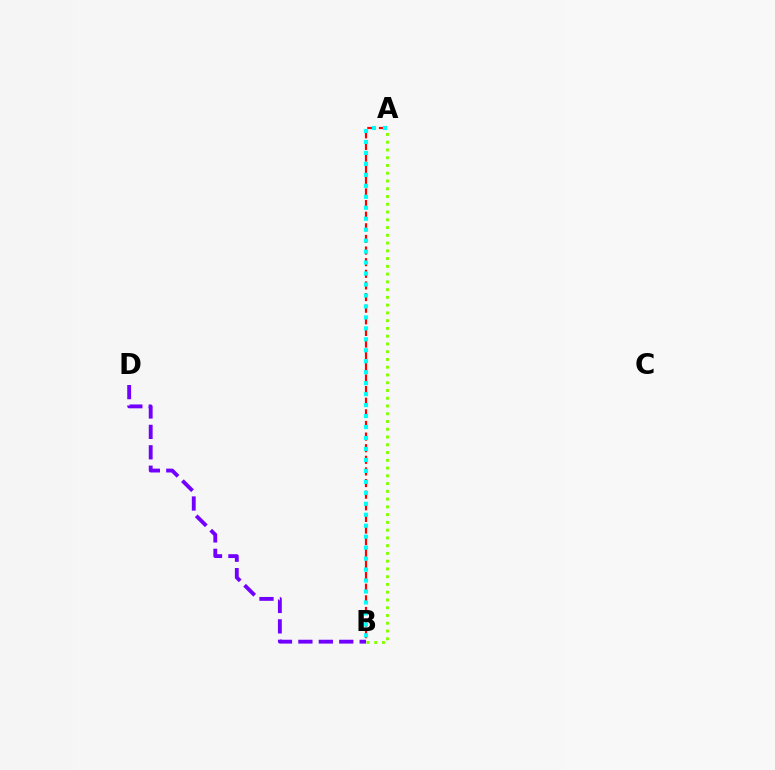{('A', 'B'): [{'color': '#ff0000', 'line_style': 'dashed', 'thickness': 1.58}, {'color': '#00fff6', 'line_style': 'dotted', 'thickness': 2.98}, {'color': '#84ff00', 'line_style': 'dotted', 'thickness': 2.11}], ('B', 'D'): [{'color': '#7200ff', 'line_style': 'dashed', 'thickness': 2.77}]}